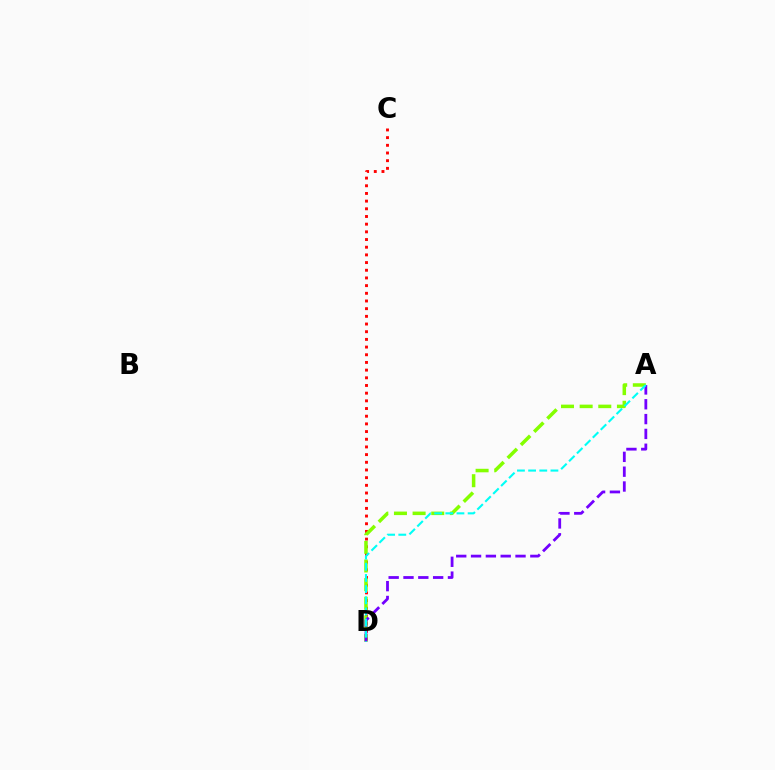{('C', 'D'): [{'color': '#ff0000', 'line_style': 'dotted', 'thickness': 2.09}], ('A', 'D'): [{'color': '#84ff00', 'line_style': 'dashed', 'thickness': 2.53}, {'color': '#7200ff', 'line_style': 'dashed', 'thickness': 2.01}, {'color': '#00fff6', 'line_style': 'dashed', 'thickness': 1.52}]}